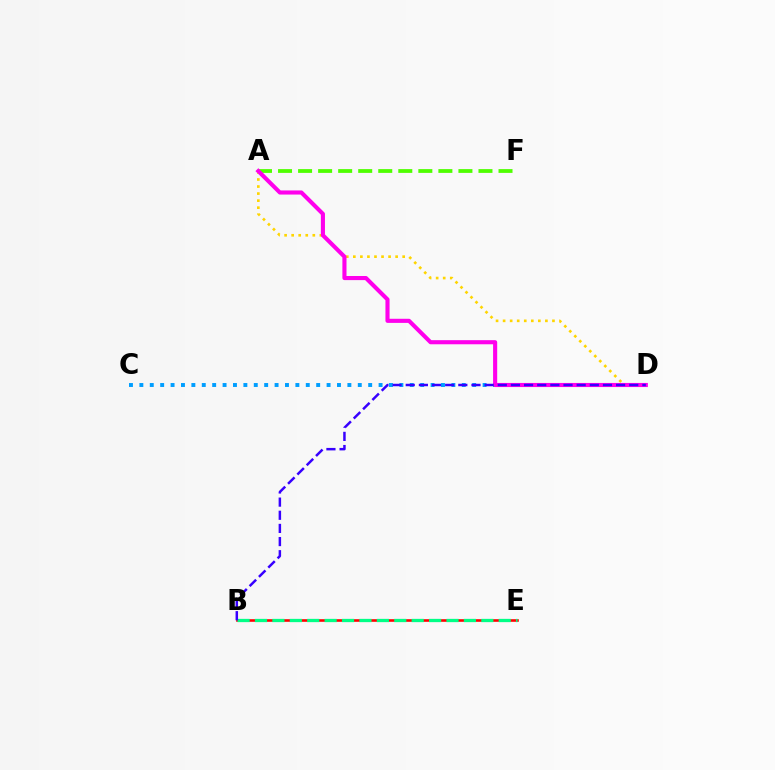{('A', 'F'): [{'color': '#4fff00', 'line_style': 'dashed', 'thickness': 2.72}], ('B', 'E'): [{'color': '#ff0000', 'line_style': 'solid', 'thickness': 1.88}, {'color': '#00ff86', 'line_style': 'dashed', 'thickness': 2.37}], ('C', 'D'): [{'color': '#009eff', 'line_style': 'dotted', 'thickness': 2.83}], ('A', 'D'): [{'color': '#ffd500', 'line_style': 'dotted', 'thickness': 1.92}, {'color': '#ff00ed', 'line_style': 'solid', 'thickness': 2.96}], ('B', 'D'): [{'color': '#3700ff', 'line_style': 'dashed', 'thickness': 1.79}]}